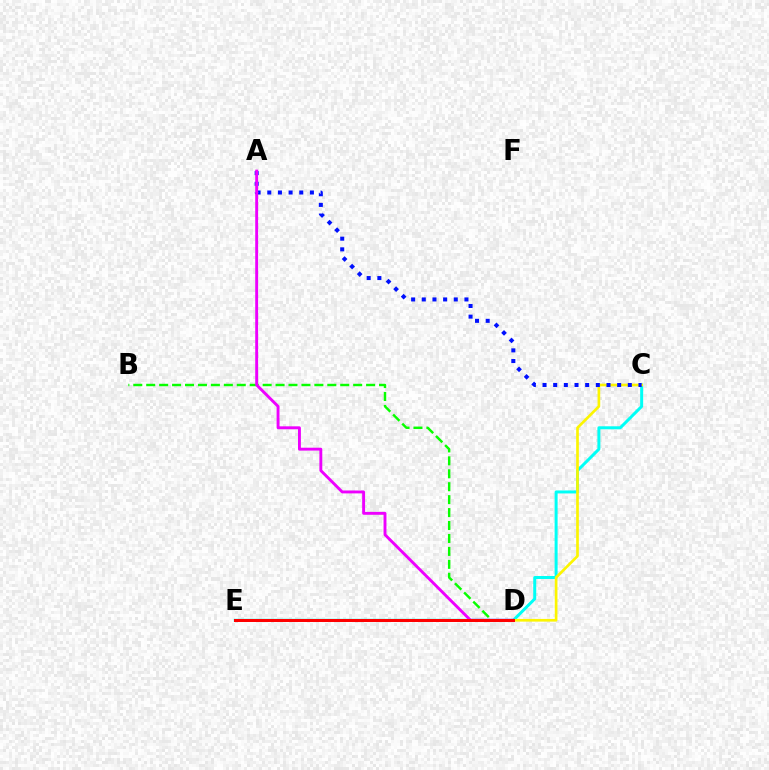{('C', 'E'): [{'color': '#00fff6', 'line_style': 'solid', 'thickness': 2.15}], ('C', 'D'): [{'color': '#fcf500', 'line_style': 'solid', 'thickness': 1.93}], ('B', 'D'): [{'color': '#08ff00', 'line_style': 'dashed', 'thickness': 1.76}], ('A', 'C'): [{'color': '#0010ff', 'line_style': 'dotted', 'thickness': 2.9}], ('A', 'D'): [{'color': '#ee00ff', 'line_style': 'solid', 'thickness': 2.08}], ('D', 'E'): [{'color': '#ff0000', 'line_style': 'solid', 'thickness': 2.16}]}